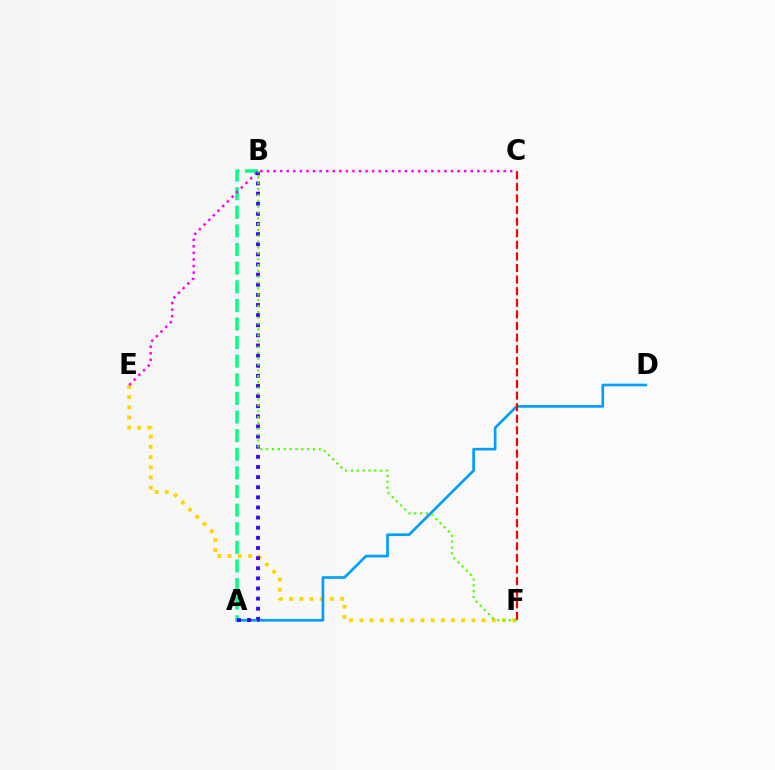{('A', 'B'): [{'color': '#00ff86', 'line_style': 'dashed', 'thickness': 2.53}, {'color': '#3700ff', 'line_style': 'dotted', 'thickness': 2.75}], ('E', 'F'): [{'color': '#ffd500', 'line_style': 'dotted', 'thickness': 2.77}], ('A', 'D'): [{'color': '#009eff', 'line_style': 'solid', 'thickness': 1.92}], ('C', 'E'): [{'color': '#ff00ed', 'line_style': 'dotted', 'thickness': 1.79}], ('C', 'F'): [{'color': '#ff0000', 'line_style': 'dashed', 'thickness': 1.58}], ('B', 'F'): [{'color': '#4fff00', 'line_style': 'dotted', 'thickness': 1.59}]}